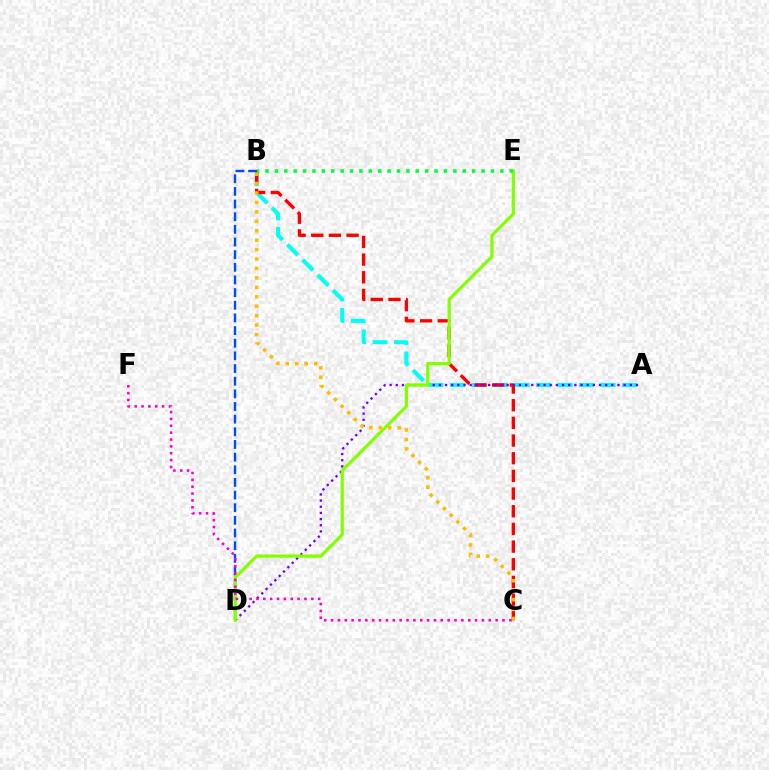{('A', 'B'): [{'color': '#00fff6', 'line_style': 'dashed', 'thickness': 2.92}], ('B', 'D'): [{'color': '#004bff', 'line_style': 'dashed', 'thickness': 1.72}], ('B', 'C'): [{'color': '#ff0000', 'line_style': 'dashed', 'thickness': 2.4}, {'color': '#ffbd00', 'line_style': 'dotted', 'thickness': 2.56}], ('A', 'D'): [{'color': '#7200ff', 'line_style': 'dotted', 'thickness': 1.67}], ('D', 'E'): [{'color': '#84ff00', 'line_style': 'solid', 'thickness': 2.31}], ('B', 'E'): [{'color': '#00ff39', 'line_style': 'dotted', 'thickness': 2.55}], ('C', 'F'): [{'color': '#ff00cf', 'line_style': 'dotted', 'thickness': 1.86}]}